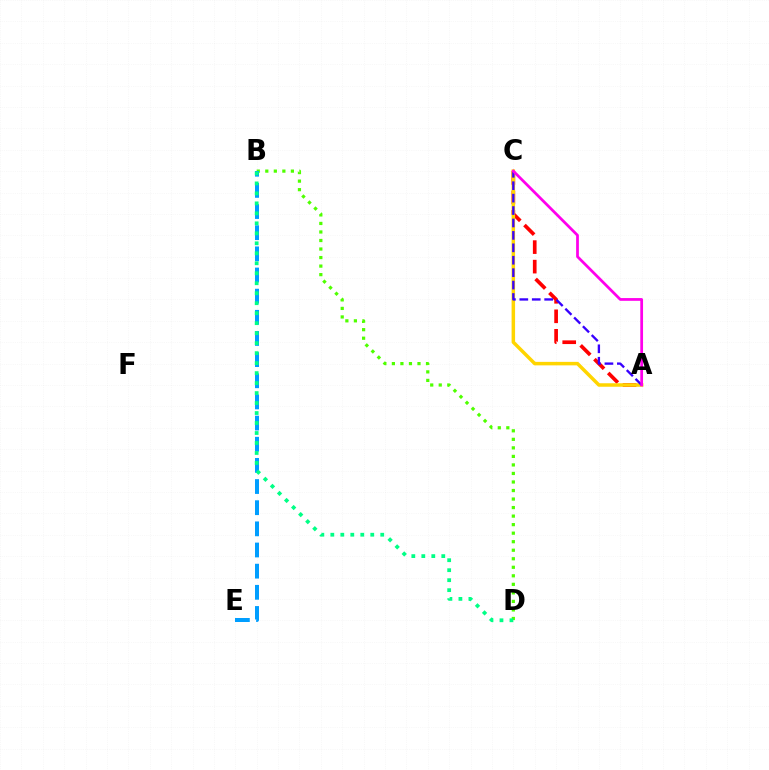{('A', 'C'): [{'color': '#ff0000', 'line_style': 'dashed', 'thickness': 2.65}, {'color': '#ffd500', 'line_style': 'solid', 'thickness': 2.52}, {'color': '#3700ff', 'line_style': 'dashed', 'thickness': 1.69}, {'color': '#ff00ed', 'line_style': 'solid', 'thickness': 1.98}], ('B', 'D'): [{'color': '#4fff00', 'line_style': 'dotted', 'thickness': 2.32}, {'color': '#00ff86', 'line_style': 'dotted', 'thickness': 2.71}], ('B', 'E'): [{'color': '#009eff', 'line_style': 'dashed', 'thickness': 2.87}]}